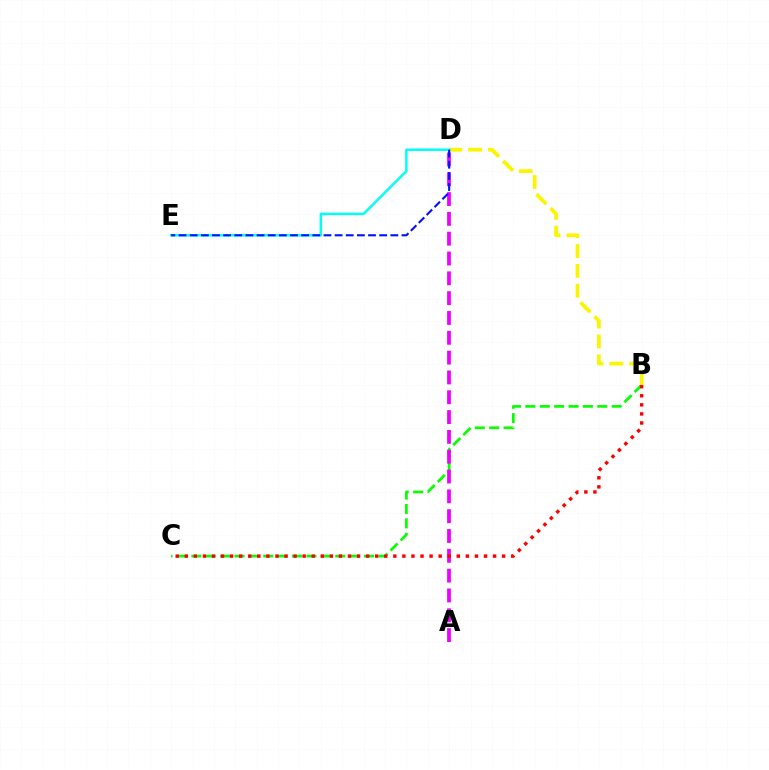{('B', 'C'): [{'color': '#08ff00', 'line_style': 'dashed', 'thickness': 1.96}, {'color': '#ff0000', 'line_style': 'dotted', 'thickness': 2.46}], ('A', 'D'): [{'color': '#ee00ff', 'line_style': 'dashed', 'thickness': 2.69}], ('B', 'D'): [{'color': '#fcf500', 'line_style': 'dashed', 'thickness': 2.7}], ('D', 'E'): [{'color': '#00fff6', 'line_style': 'solid', 'thickness': 1.79}, {'color': '#0010ff', 'line_style': 'dashed', 'thickness': 1.51}]}